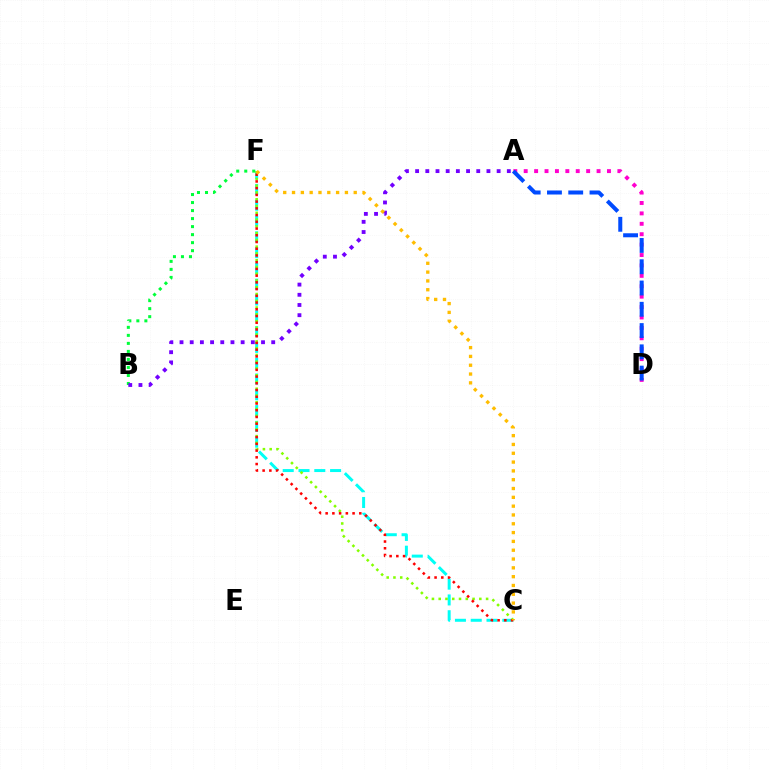{('A', 'D'): [{'color': '#ff00cf', 'line_style': 'dotted', 'thickness': 2.83}, {'color': '#004bff', 'line_style': 'dashed', 'thickness': 2.89}], ('C', 'F'): [{'color': '#00fff6', 'line_style': 'dashed', 'thickness': 2.15}, {'color': '#84ff00', 'line_style': 'dotted', 'thickness': 1.84}, {'color': '#ff0000', 'line_style': 'dotted', 'thickness': 1.83}, {'color': '#ffbd00', 'line_style': 'dotted', 'thickness': 2.39}], ('B', 'F'): [{'color': '#00ff39', 'line_style': 'dotted', 'thickness': 2.18}], ('A', 'B'): [{'color': '#7200ff', 'line_style': 'dotted', 'thickness': 2.77}]}